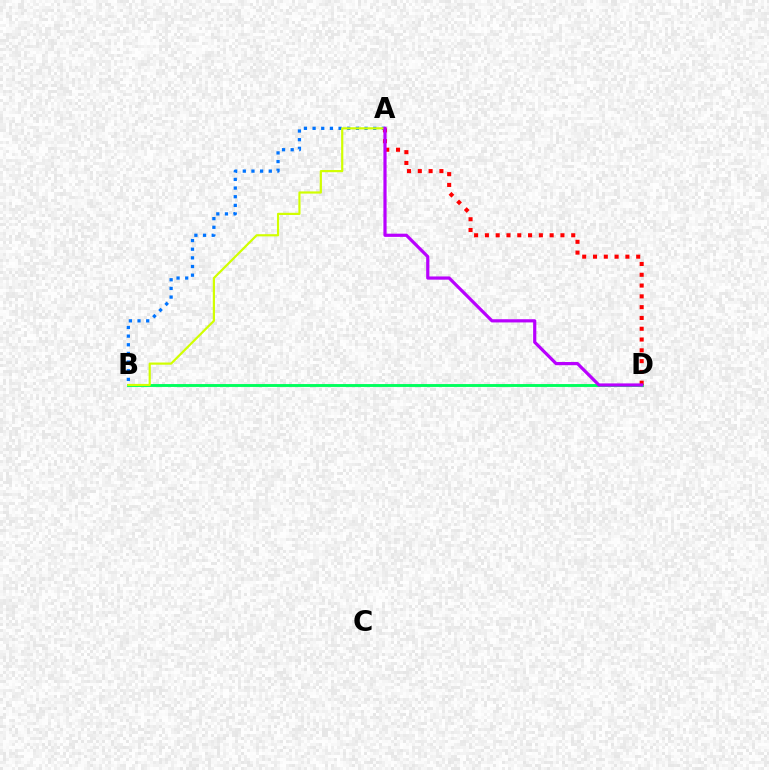{('B', 'D'): [{'color': '#00ff5c', 'line_style': 'solid', 'thickness': 2.07}], ('A', 'B'): [{'color': '#0074ff', 'line_style': 'dotted', 'thickness': 2.35}, {'color': '#d1ff00', 'line_style': 'solid', 'thickness': 1.58}], ('A', 'D'): [{'color': '#ff0000', 'line_style': 'dotted', 'thickness': 2.93}, {'color': '#b900ff', 'line_style': 'solid', 'thickness': 2.3}]}